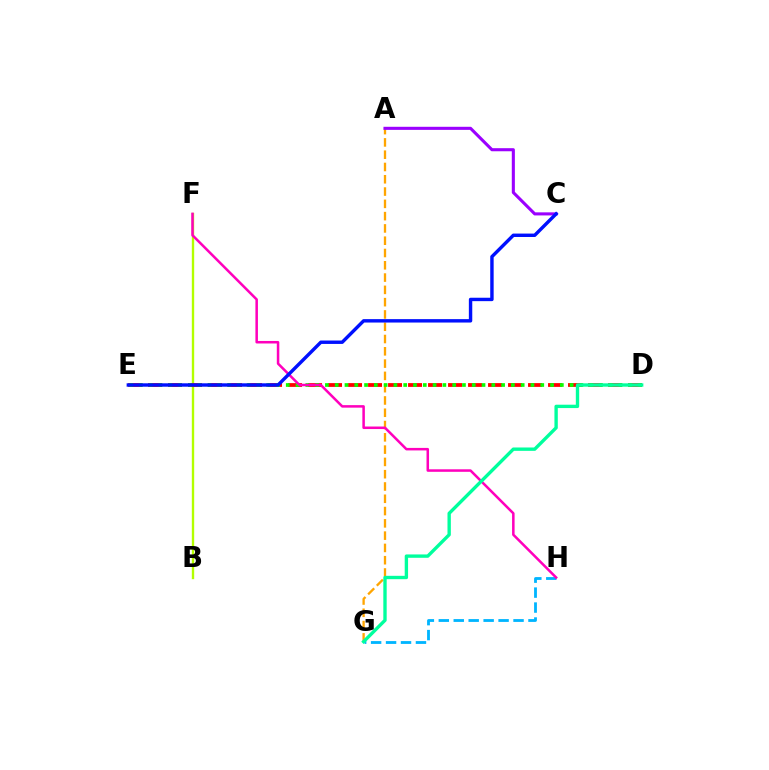{('B', 'F'): [{'color': '#b3ff00', 'line_style': 'solid', 'thickness': 1.71}], ('D', 'E'): [{'color': '#ff0000', 'line_style': 'dashed', 'thickness': 2.72}, {'color': '#08ff00', 'line_style': 'dotted', 'thickness': 2.66}], ('A', 'G'): [{'color': '#ffa500', 'line_style': 'dashed', 'thickness': 1.67}], ('A', 'C'): [{'color': '#9b00ff', 'line_style': 'solid', 'thickness': 2.22}], ('G', 'H'): [{'color': '#00b5ff', 'line_style': 'dashed', 'thickness': 2.03}], ('F', 'H'): [{'color': '#ff00bd', 'line_style': 'solid', 'thickness': 1.82}], ('C', 'E'): [{'color': '#0010ff', 'line_style': 'solid', 'thickness': 2.46}], ('D', 'G'): [{'color': '#00ff9d', 'line_style': 'solid', 'thickness': 2.42}]}